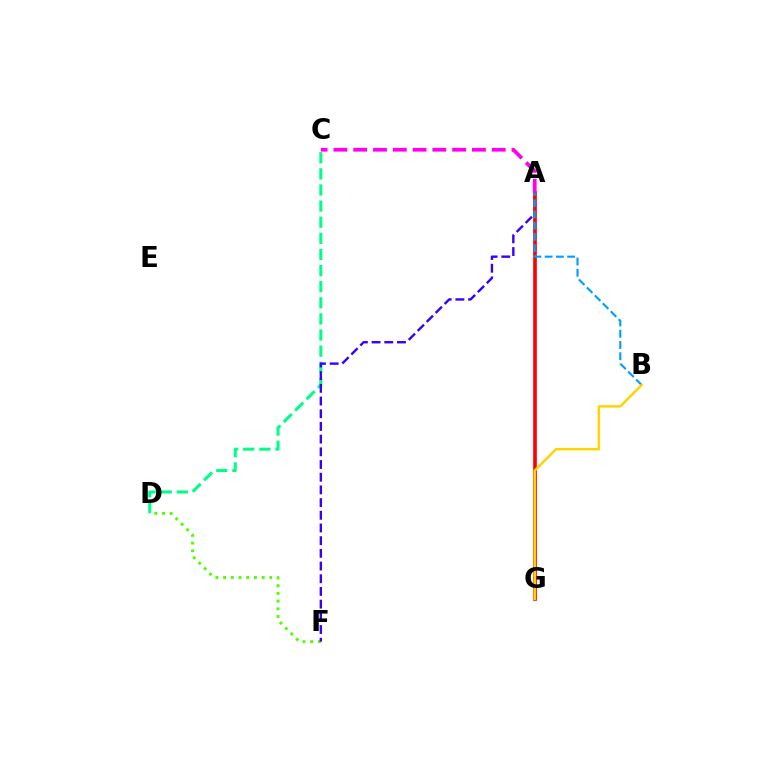{('C', 'D'): [{'color': '#00ff86', 'line_style': 'dashed', 'thickness': 2.19}], ('D', 'F'): [{'color': '#4fff00', 'line_style': 'dotted', 'thickness': 2.09}], ('A', 'F'): [{'color': '#3700ff', 'line_style': 'dashed', 'thickness': 1.72}], ('A', 'G'): [{'color': '#ff0000', 'line_style': 'solid', 'thickness': 2.62}], ('A', 'C'): [{'color': '#ff00ed', 'line_style': 'dashed', 'thickness': 2.69}], ('A', 'B'): [{'color': '#009eff', 'line_style': 'dashed', 'thickness': 1.53}], ('B', 'G'): [{'color': '#ffd500', 'line_style': 'solid', 'thickness': 1.78}]}